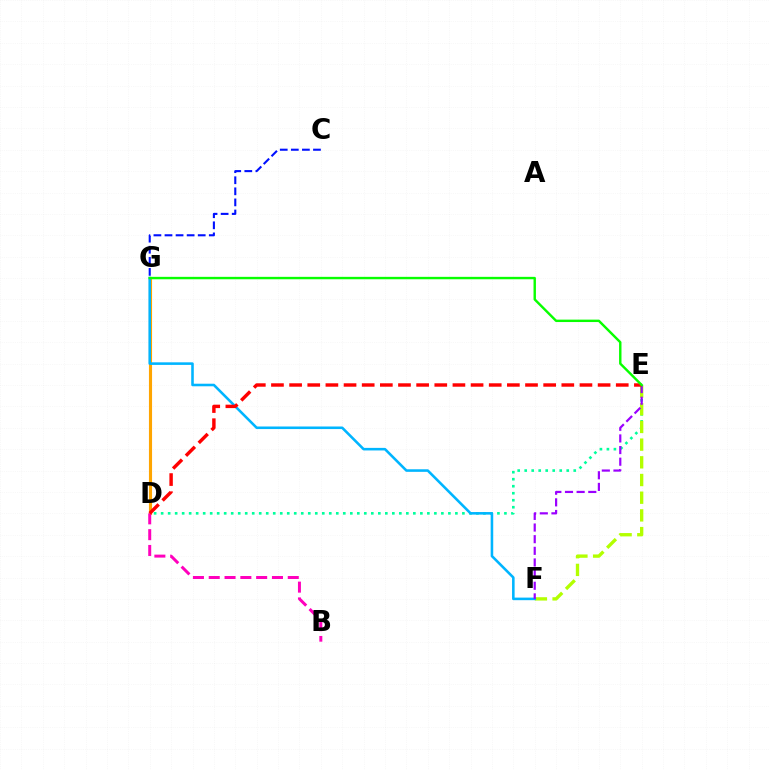{('D', 'E'): [{'color': '#00ff9d', 'line_style': 'dotted', 'thickness': 1.9}, {'color': '#ff0000', 'line_style': 'dashed', 'thickness': 2.47}], ('E', 'F'): [{'color': '#b3ff00', 'line_style': 'dashed', 'thickness': 2.4}, {'color': '#9b00ff', 'line_style': 'dashed', 'thickness': 1.58}], ('C', 'G'): [{'color': '#0010ff', 'line_style': 'dashed', 'thickness': 1.5}], ('D', 'G'): [{'color': '#ffa500', 'line_style': 'solid', 'thickness': 2.24}], ('F', 'G'): [{'color': '#00b5ff', 'line_style': 'solid', 'thickness': 1.85}], ('B', 'D'): [{'color': '#ff00bd', 'line_style': 'dashed', 'thickness': 2.15}], ('E', 'G'): [{'color': '#08ff00', 'line_style': 'solid', 'thickness': 1.74}]}